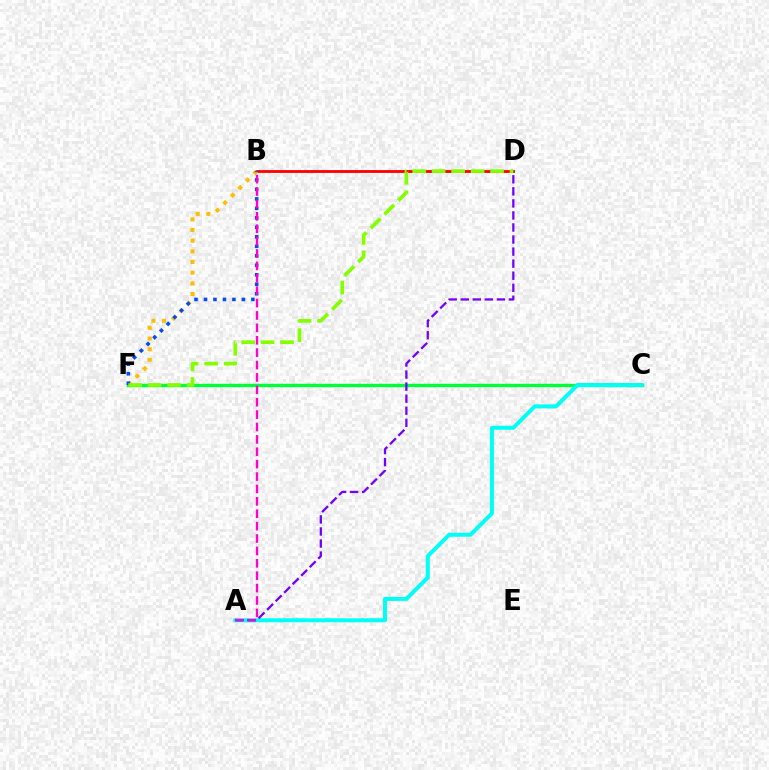{('B', 'D'): [{'color': '#ff0000', 'line_style': 'solid', 'thickness': 2.04}], ('C', 'F'): [{'color': '#00ff39', 'line_style': 'solid', 'thickness': 2.43}], ('B', 'F'): [{'color': '#ffbd00', 'line_style': 'dotted', 'thickness': 2.9}, {'color': '#004bff', 'line_style': 'dotted', 'thickness': 2.58}], ('A', 'C'): [{'color': '#00fff6', 'line_style': 'solid', 'thickness': 2.87}], ('A', 'D'): [{'color': '#7200ff', 'line_style': 'dashed', 'thickness': 1.64}], ('D', 'F'): [{'color': '#84ff00', 'line_style': 'dashed', 'thickness': 2.65}], ('A', 'B'): [{'color': '#ff00cf', 'line_style': 'dashed', 'thickness': 1.68}]}